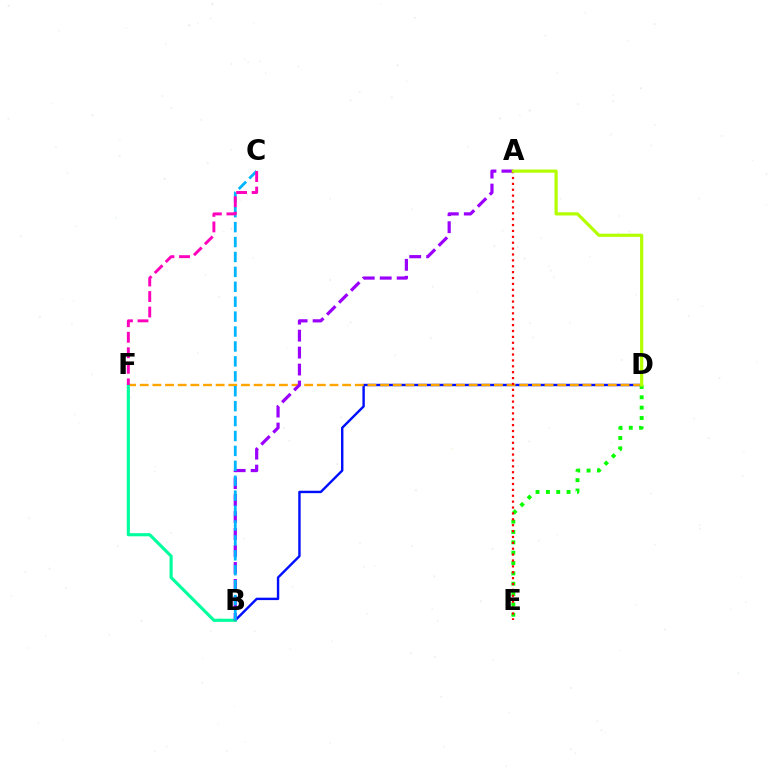{('B', 'D'): [{'color': '#0010ff', 'line_style': 'solid', 'thickness': 1.74}], ('D', 'F'): [{'color': '#ffa500', 'line_style': 'dashed', 'thickness': 1.72}], ('D', 'E'): [{'color': '#08ff00', 'line_style': 'dotted', 'thickness': 2.81}], ('B', 'F'): [{'color': '#00ff9d', 'line_style': 'solid', 'thickness': 2.25}], ('A', 'B'): [{'color': '#9b00ff', 'line_style': 'dashed', 'thickness': 2.3}], ('A', 'E'): [{'color': '#ff0000', 'line_style': 'dotted', 'thickness': 1.6}], ('B', 'C'): [{'color': '#00b5ff', 'line_style': 'dashed', 'thickness': 2.03}], ('C', 'F'): [{'color': '#ff00bd', 'line_style': 'dashed', 'thickness': 2.11}], ('A', 'D'): [{'color': '#b3ff00', 'line_style': 'solid', 'thickness': 2.3}]}